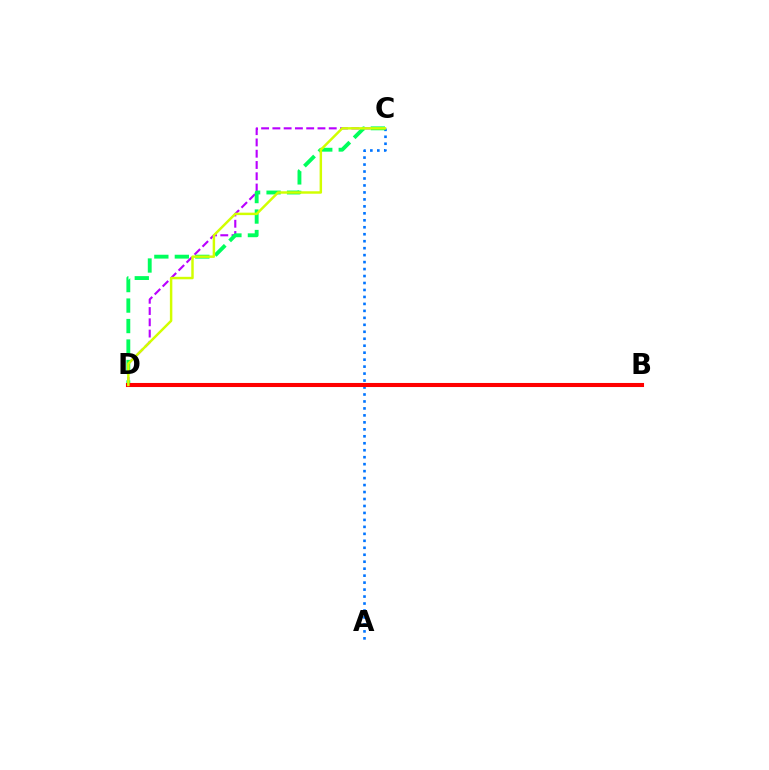{('C', 'D'): [{'color': '#b900ff', 'line_style': 'dashed', 'thickness': 1.53}, {'color': '#00ff5c', 'line_style': 'dashed', 'thickness': 2.78}, {'color': '#d1ff00', 'line_style': 'solid', 'thickness': 1.77}], ('A', 'C'): [{'color': '#0074ff', 'line_style': 'dotted', 'thickness': 1.89}], ('B', 'D'): [{'color': '#ff0000', 'line_style': 'solid', 'thickness': 2.93}]}